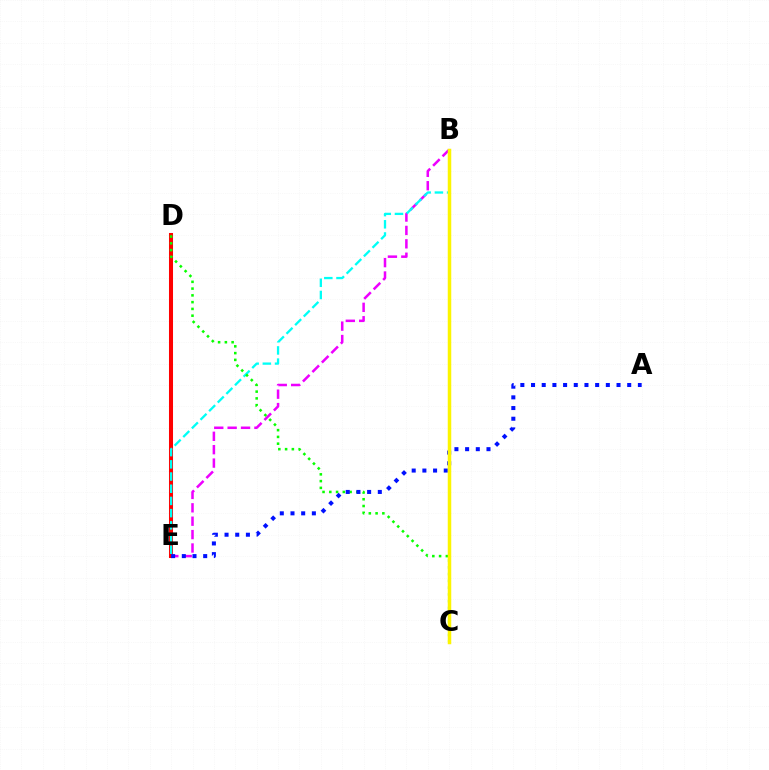{('B', 'E'): [{'color': '#ee00ff', 'line_style': 'dashed', 'thickness': 1.82}, {'color': '#00fff6', 'line_style': 'dashed', 'thickness': 1.66}], ('D', 'E'): [{'color': '#ff0000', 'line_style': 'solid', 'thickness': 2.91}], ('C', 'D'): [{'color': '#08ff00', 'line_style': 'dotted', 'thickness': 1.84}], ('A', 'E'): [{'color': '#0010ff', 'line_style': 'dotted', 'thickness': 2.9}], ('B', 'C'): [{'color': '#fcf500', 'line_style': 'solid', 'thickness': 2.52}]}